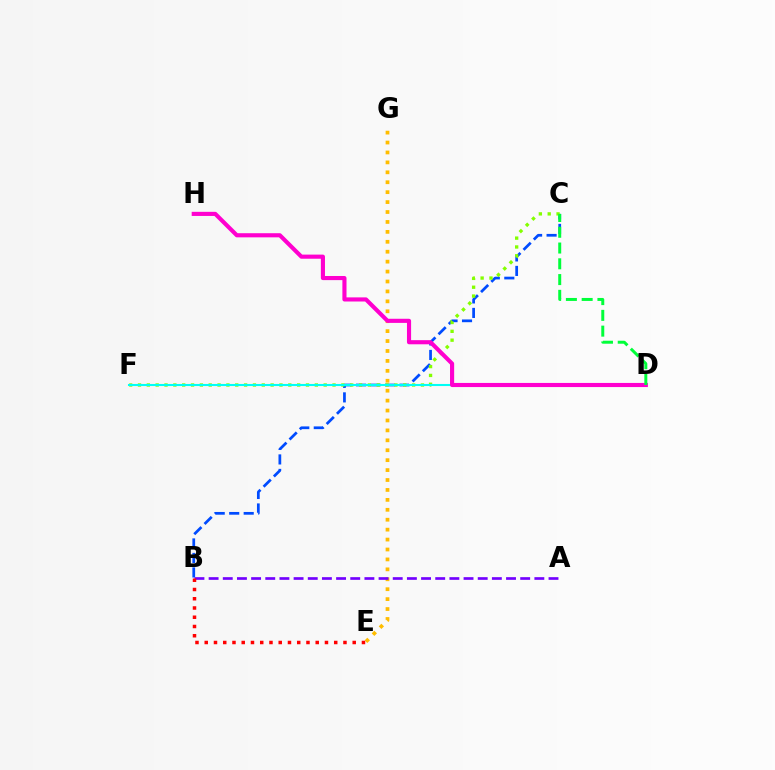{('B', 'C'): [{'color': '#004bff', 'line_style': 'dashed', 'thickness': 1.97}], ('C', 'F'): [{'color': '#84ff00', 'line_style': 'dotted', 'thickness': 2.4}], ('E', 'G'): [{'color': '#ffbd00', 'line_style': 'dotted', 'thickness': 2.7}], ('D', 'F'): [{'color': '#00fff6', 'line_style': 'solid', 'thickness': 1.5}], ('D', 'H'): [{'color': '#ff00cf', 'line_style': 'solid', 'thickness': 2.97}], ('C', 'D'): [{'color': '#00ff39', 'line_style': 'dashed', 'thickness': 2.14}], ('A', 'B'): [{'color': '#7200ff', 'line_style': 'dashed', 'thickness': 1.92}], ('B', 'E'): [{'color': '#ff0000', 'line_style': 'dotted', 'thickness': 2.51}]}